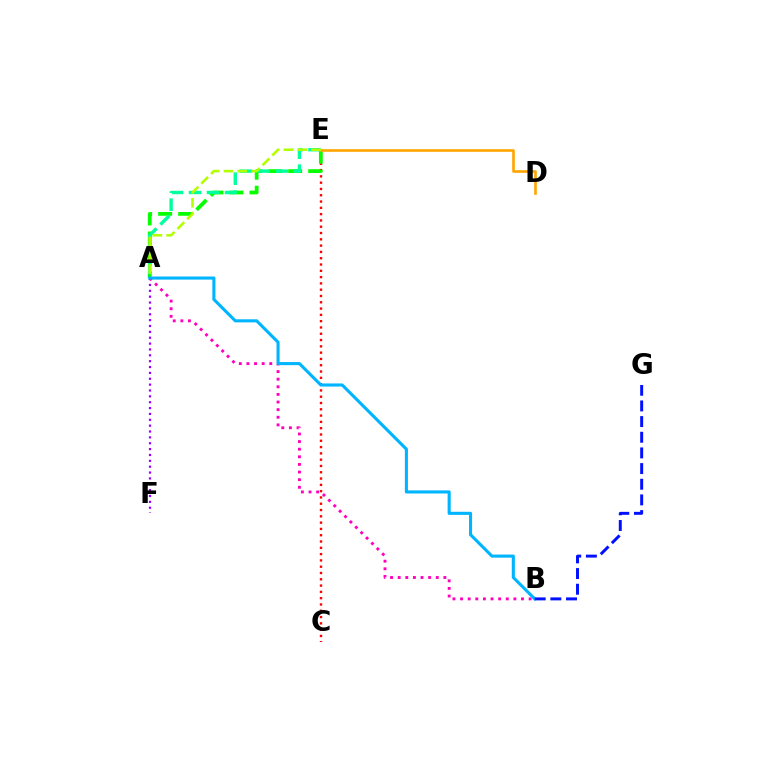{('A', 'F'): [{'color': '#9b00ff', 'line_style': 'dotted', 'thickness': 1.59}], ('C', 'E'): [{'color': '#ff0000', 'line_style': 'dotted', 'thickness': 1.71}], ('A', 'E'): [{'color': '#08ff00', 'line_style': 'dashed', 'thickness': 2.72}, {'color': '#00ff9d', 'line_style': 'dashed', 'thickness': 2.45}, {'color': '#b3ff00', 'line_style': 'dashed', 'thickness': 1.87}], ('A', 'B'): [{'color': '#ff00bd', 'line_style': 'dotted', 'thickness': 2.07}, {'color': '#00b5ff', 'line_style': 'solid', 'thickness': 2.22}], ('D', 'E'): [{'color': '#ffa500', 'line_style': 'solid', 'thickness': 1.9}], ('B', 'G'): [{'color': '#0010ff', 'line_style': 'dashed', 'thickness': 2.13}]}